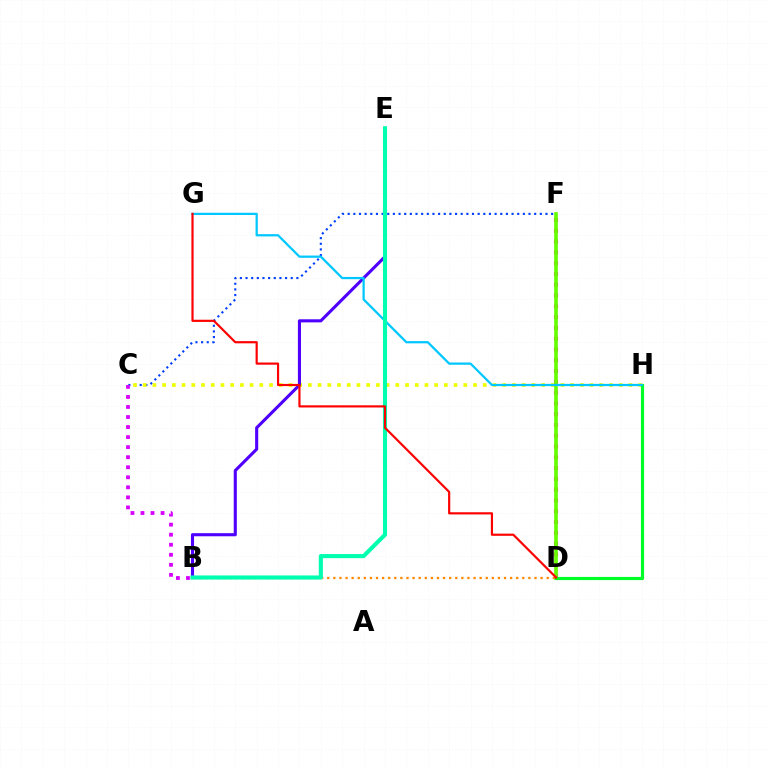{('C', 'F'): [{'color': '#003fff', 'line_style': 'dotted', 'thickness': 1.54}], ('D', 'F'): [{'color': '#ff00a0', 'line_style': 'dotted', 'thickness': 2.93}, {'color': '#66ff00', 'line_style': 'solid', 'thickness': 2.64}], ('C', 'H'): [{'color': '#eeff00', 'line_style': 'dotted', 'thickness': 2.64}], ('B', 'D'): [{'color': '#ff8800', 'line_style': 'dotted', 'thickness': 1.66}], ('D', 'H'): [{'color': '#00ff27', 'line_style': 'solid', 'thickness': 2.27}], ('B', 'E'): [{'color': '#4f00ff', 'line_style': 'solid', 'thickness': 2.23}, {'color': '#00ffaf', 'line_style': 'solid', 'thickness': 2.95}], ('G', 'H'): [{'color': '#00c7ff', 'line_style': 'solid', 'thickness': 1.62}], ('B', 'C'): [{'color': '#d600ff', 'line_style': 'dotted', 'thickness': 2.73}], ('D', 'G'): [{'color': '#ff0000', 'line_style': 'solid', 'thickness': 1.57}]}